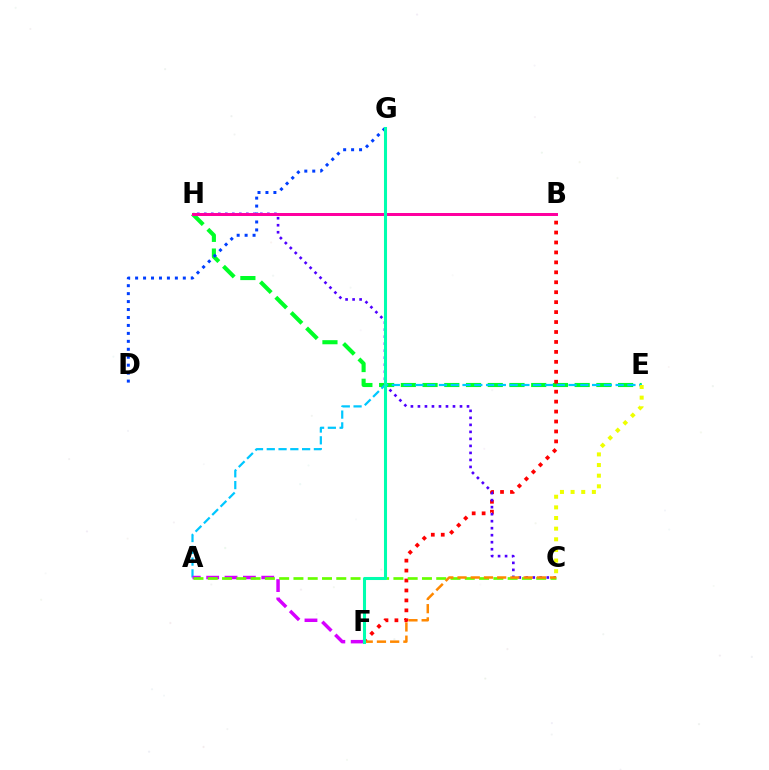{('E', 'H'): [{'color': '#00ff27', 'line_style': 'dashed', 'thickness': 2.95}], ('B', 'F'): [{'color': '#ff0000', 'line_style': 'dotted', 'thickness': 2.7}], ('A', 'E'): [{'color': '#00c7ff', 'line_style': 'dashed', 'thickness': 1.6}], ('C', 'H'): [{'color': '#4f00ff', 'line_style': 'dotted', 'thickness': 1.9}], ('A', 'F'): [{'color': '#d600ff', 'line_style': 'dashed', 'thickness': 2.49}], ('D', 'G'): [{'color': '#003fff', 'line_style': 'dotted', 'thickness': 2.16}], ('A', 'C'): [{'color': '#66ff00', 'line_style': 'dashed', 'thickness': 1.94}], ('C', 'F'): [{'color': '#ff8800', 'line_style': 'dashed', 'thickness': 1.8}], ('B', 'H'): [{'color': '#ff00a0', 'line_style': 'solid', 'thickness': 2.15}], ('C', 'E'): [{'color': '#eeff00', 'line_style': 'dotted', 'thickness': 2.89}], ('F', 'G'): [{'color': '#00ffaf', 'line_style': 'solid', 'thickness': 2.2}]}